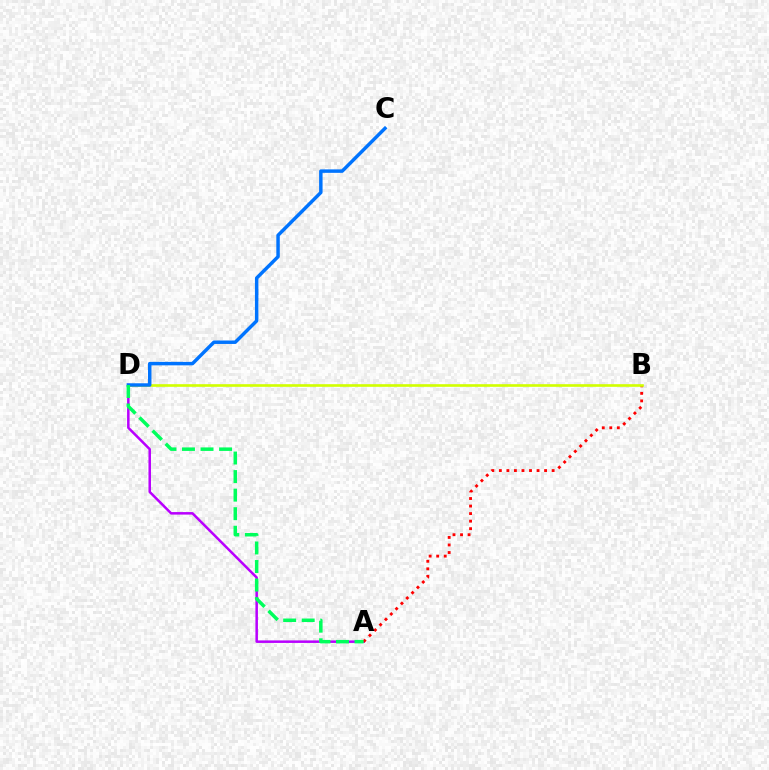{('A', 'D'): [{'color': '#b900ff', 'line_style': 'solid', 'thickness': 1.81}, {'color': '#00ff5c', 'line_style': 'dashed', 'thickness': 2.52}], ('A', 'B'): [{'color': '#ff0000', 'line_style': 'dotted', 'thickness': 2.05}], ('B', 'D'): [{'color': '#d1ff00', 'line_style': 'solid', 'thickness': 1.9}], ('C', 'D'): [{'color': '#0074ff', 'line_style': 'solid', 'thickness': 2.49}]}